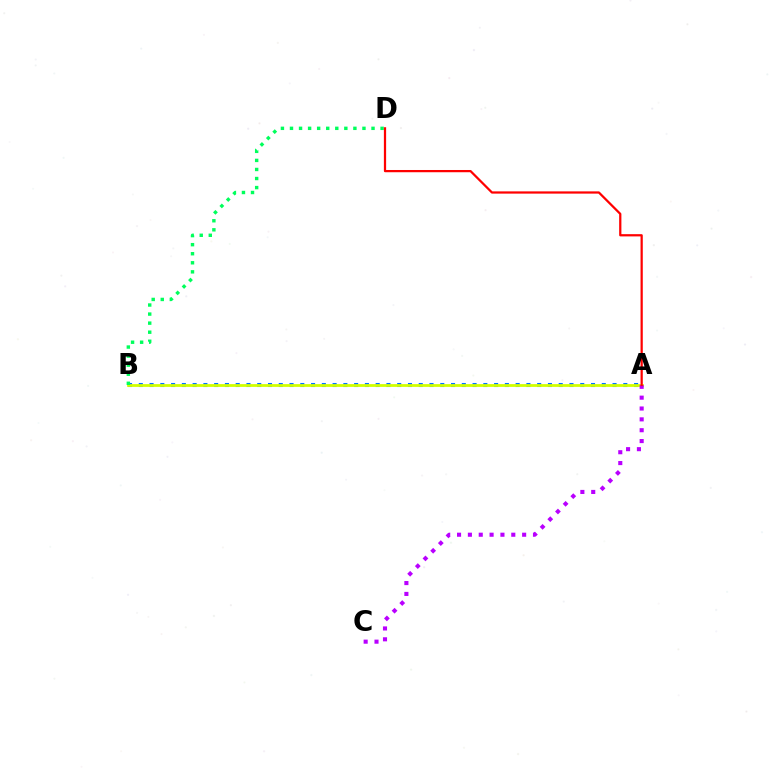{('A', 'B'): [{'color': '#0074ff', 'line_style': 'dotted', 'thickness': 2.93}, {'color': '#d1ff00', 'line_style': 'solid', 'thickness': 2.0}], ('B', 'D'): [{'color': '#00ff5c', 'line_style': 'dotted', 'thickness': 2.46}], ('A', 'C'): [{'color': '#b900ff', 'line_style': 'dotted', 'thickness': 2.95}], ('A', 'D'): [{'color': '#ff0000', 'line_style': 'solid', 'thickness': 1.61}]}